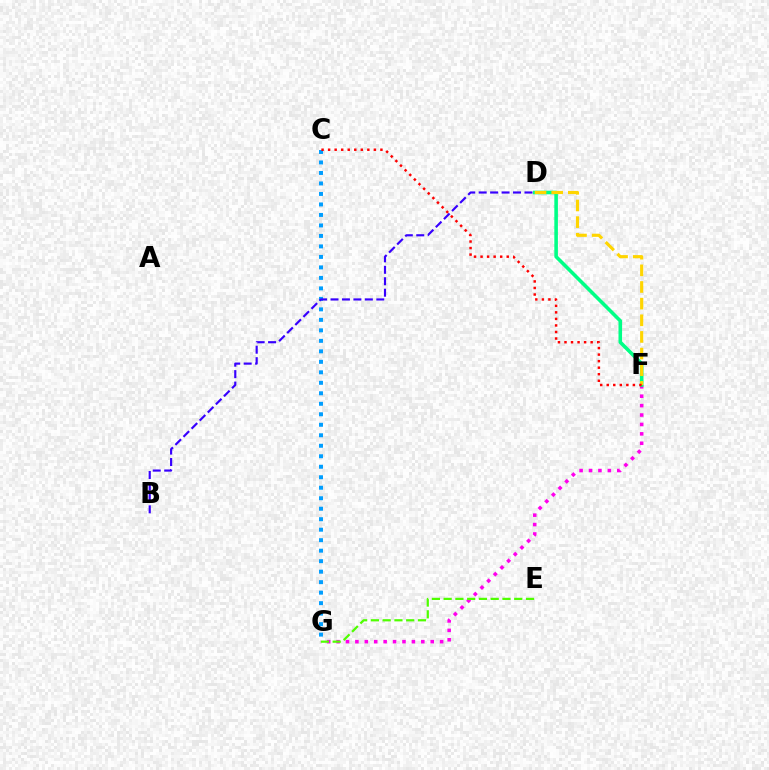{('F', 'G'): [{'color': '#ff00ed', 'line_style': 'dotted', 'thickness': 2.56}], ('C', 'G'): [{'color': '#009eff', 'line_style': 'dotted', 'thickness': 2.85}], ('E', 'G'): [{'color': '#4fff00', 'line_style': 'dashed', 'thickness': 1.6}], ('D', 'F'): [{'color': '#00ff86', 'line_style': 'solid', 'thickness': 2.57}, {'color': '#ffd500', 'line_style': 'dashed', 'thickness': 2.26}], ('B', 'D'): [{'color': '#3700ff', 'line_style': 'dashed', 'thickness': 1.56}], ('C', 'F'): [{'color': '#ff0000', 'line_style': 'dotted', 'thickness': 1.78}]}